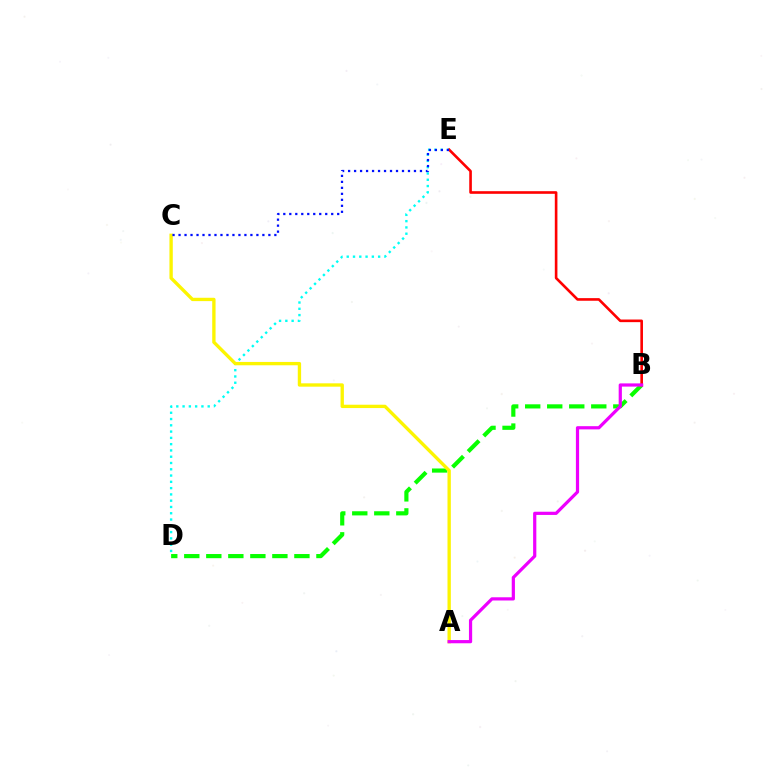{('B', 'D'): [{'color': '#08ff00', 'line_style': 'dashed', 'thickness': 2.99}], ('D', 'E'): [{'color': '#00fff6', 'line_style': 'dotted', 'thickness': 1.71}], ('B', 'E'): [{'color': '#ff0000', 'line_style': 'solid', 'thickness': 1.89}], ('A', 'C'): [{'color': '#fcf500', 'line_style': 'solid', 'thickness': 2.41}], ('C', 'E'): [{'color': '#0010ff', 'line_style': 'dotted', 'thickness': 1.63}], ('A', 'B'): [{'color': '#ee00ff', 'line_style': 'solid', 'thickness': 2.31}]}